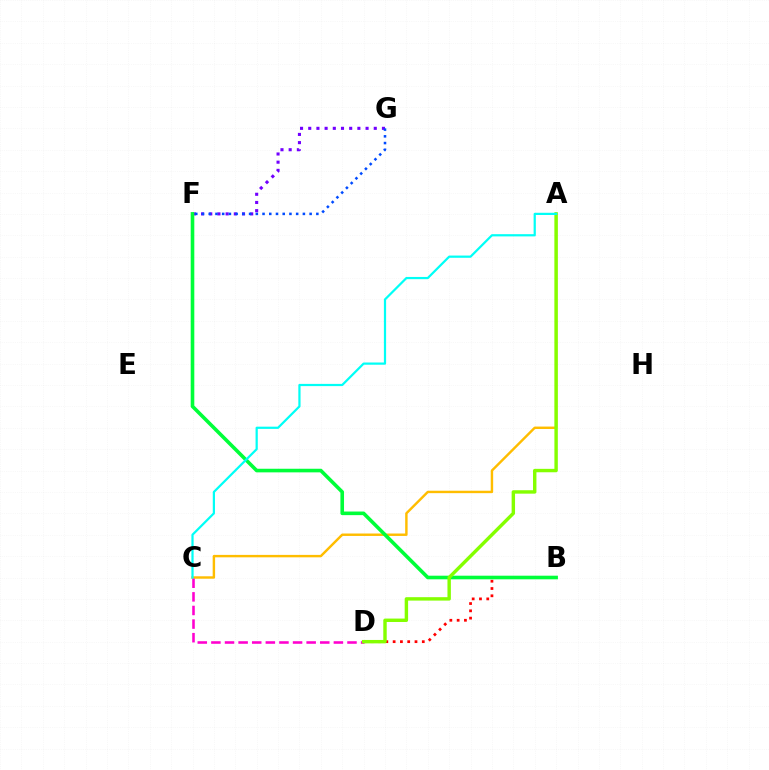{('B', 'D'): [{'color': '#ff0000', 'line_style': 'dotted', 'thickness': 1.98}], ('A', 'C'): [{'color': '#ffbd00', 'line_style': 'solid', 'thickness': 1.75}, {'color': '#00fff6', 'line_style': 'solid', 'thickness': 1.6}], ('F', 'G'): [{'color': '#7200ff', 'line_style': 'dotted', 'thickness': 2.23}, {'color': '#004bff', 'line_style': 'dotted', 'thickness': 1.83}], ('B', 'F'): [{'color': '#00ff39', 'line_style': 'solid', 'thickness': 2.6}], ('C', 'D'): [{'color': '#ff00cf', 'line_style': 'dashed', 'thickness': 1.85}], ('A', 'D'): [{'color': '#84ff00', 'line_style': 'solid', 'thickness': 2.46}]}